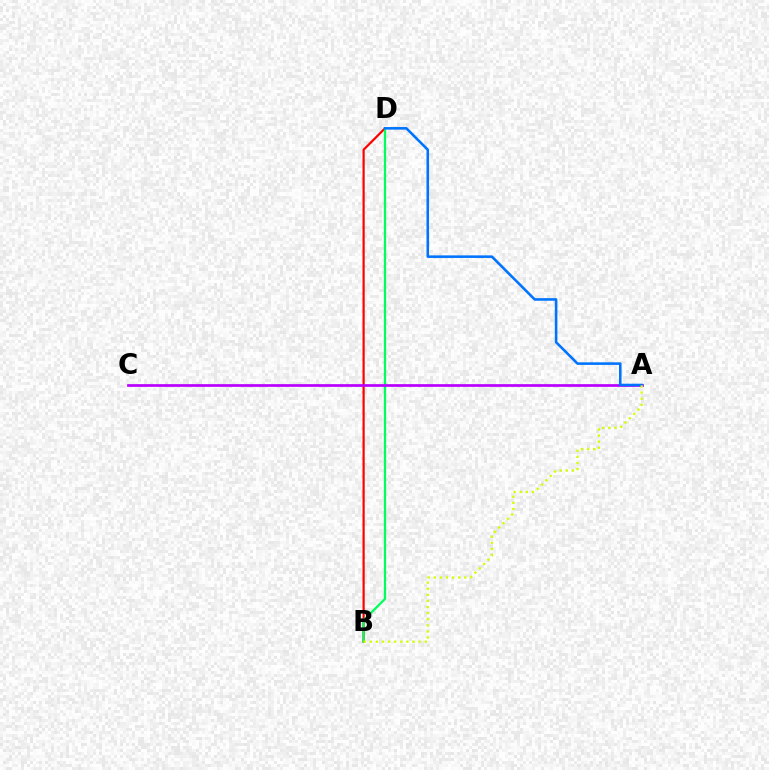{('B', 'D'): [{'color': '#ff0000', 'line_style': 'solid', 'thickness': 1.58}, {'color': '#00ff5c', 'line_style': 'solid', 'thickness': 1.63}], ('A', 'C'): [{'color': '#b900ff', 'line_style': 'solid', 'thickness': 1.96}], ('A', 'D'): [{'color': '#0074ff', 'line_style': 'solid', 'thickness': 1.85}], ('A', 'B'): [{'color': '#d1ff00', 'line_style': 'dotted', 'thickness': 1.66}]}